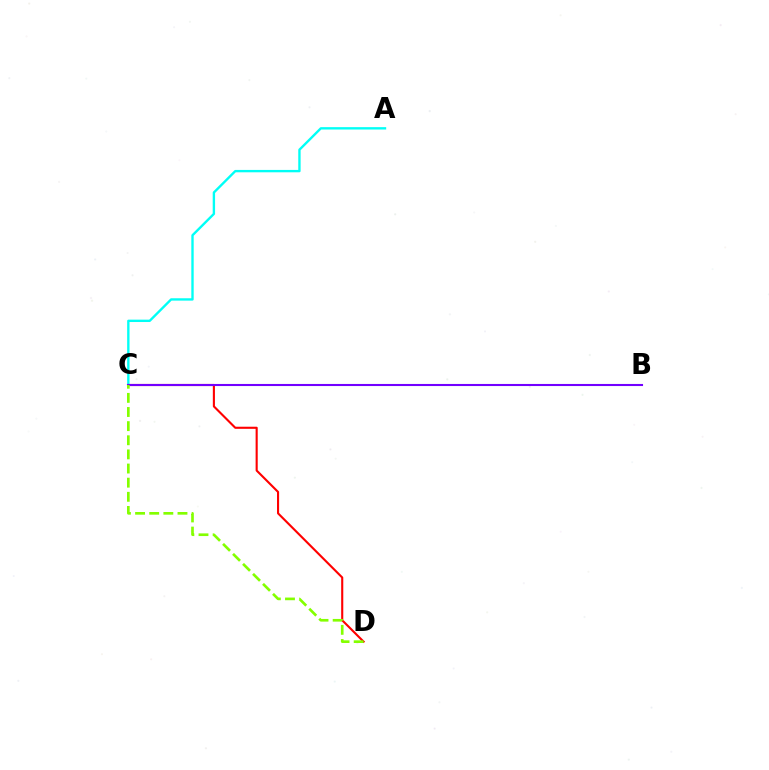{('A', 'C'): [{'color': '#00fff6', 'line_style': 'solid', 'thickness': 1.71}], ('C', 'D'): [{'color': '#ff0000', 'line_style': 'solid', 'thickness': 1.52}, {'color': '#84ff00', 'line_style': 'dashed', 'thickness': 1.92}], ('B', 'C'): [{'color': '#7200ff', 'line_style': 'solid', 'thickness': 1.5}]}